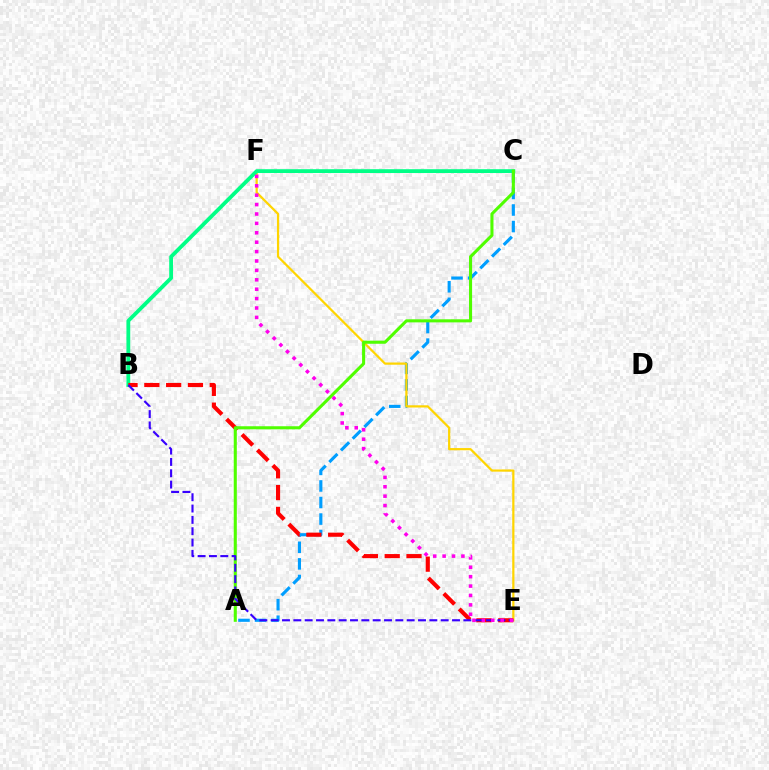{('A', 'C'): [{'color': '#009eff', 'line_style': 'dashed', 'thickness': 2.25}, {'color': '#4fff00', 'line_style': 'solid', 'thickness': 2.21}], ('E', 'F'): [{'color': '#ffd500', 'line_style': 'solid', 'thickness': 1.6}, {'color': '#ff00ed', 'line_style': 'dotted', 'thickness': 2.55}], ('B', 'C'): [{'color': '#00ff86', 'line_style': 'solid', 'thickness': 2.74}], ('B', 'E'): [{'color': '#ff0000', 'line_style': 'dashed', 'thickness': 2.96}, {'color': '#3700ff', 'line_style': 'dashed', 'thickness': 1.54}]}